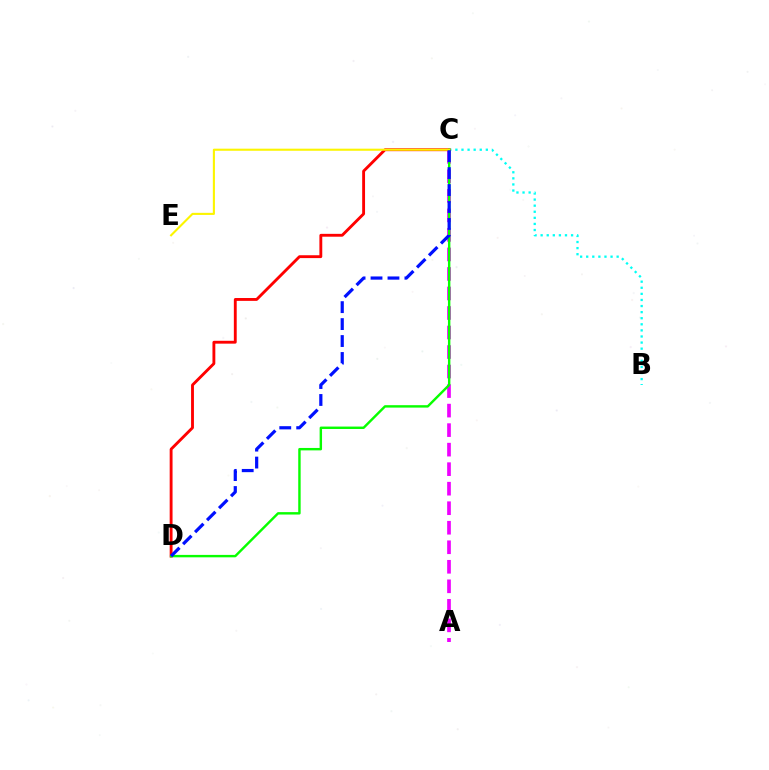{('A', 'C'): [{'color': '#ee00ff', 'line_style': 'dashed', 'thickness': 2.65}], ('B', 'C'): [{'color': '#00fff6', 'line_style': 'dotted', 'thickness': 1.65}], ('C', 'D'): [{'color': '#ff0000', 'line_style': 'solid', 'thickness': 2.06}, {'color': '#08ff00', 'line_style': 'solid', 'thickness': 1.74}, {'color': '#0010ff', 'line_style': 'dashed', 'thickness': 2.3}], ('C', 'E'): [{'color': '#fcf500', 'line_style': 'solid', 'thickness': 1.51}]}